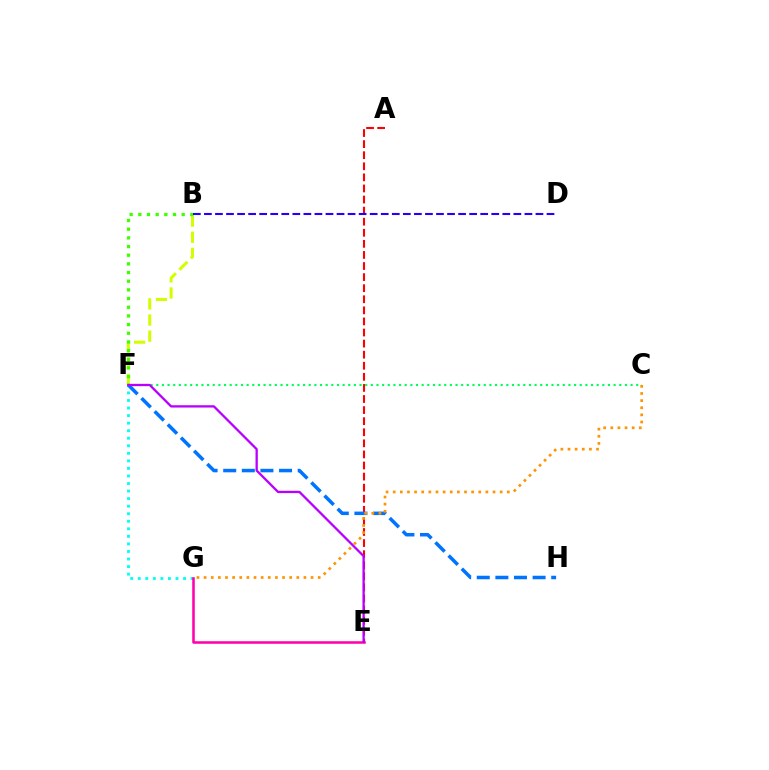{('A', 'E'): [{'color': '#ff0000', 'line_style': 'dashed', 'thickness': 1.51}], ('C', 'F'): [{'color': '#00ff5c', 'line_style': 'dotted', 'thickness': 1.53}], ('B', 'F'): [{'color': '#d1ff00', 'line_style': 'dashed', 'thickness': 2.19}, {'color': '#3dff00', 'line_style': 'dotted', 'thickness': 2.36}], ('F', 'G'): [{'color': '#00fff6', 'line_style': 'dotted', 'thickness': 2.05}], ('E', 'G'): [{'color': '#ff00ac', 'line_style': 'solid', 'thickness': 1.82}], ('F', 'H'): [{'color': '#0074ff', 'line_style': 'dashed', 'thickness': 2.53}], ('E', 'F'): [{'color': '#b900ff', 'line_style': 'solid', 'thickness': 1.66}], ('B', 'D'): [{'color': '#2500ff', 'line_style': 'dashed', 'thickness': 1.5}], ('C', 'G'): [{'color': '#ff9400', 'line_style': 'dotted', 'thickness': 1.94}]}